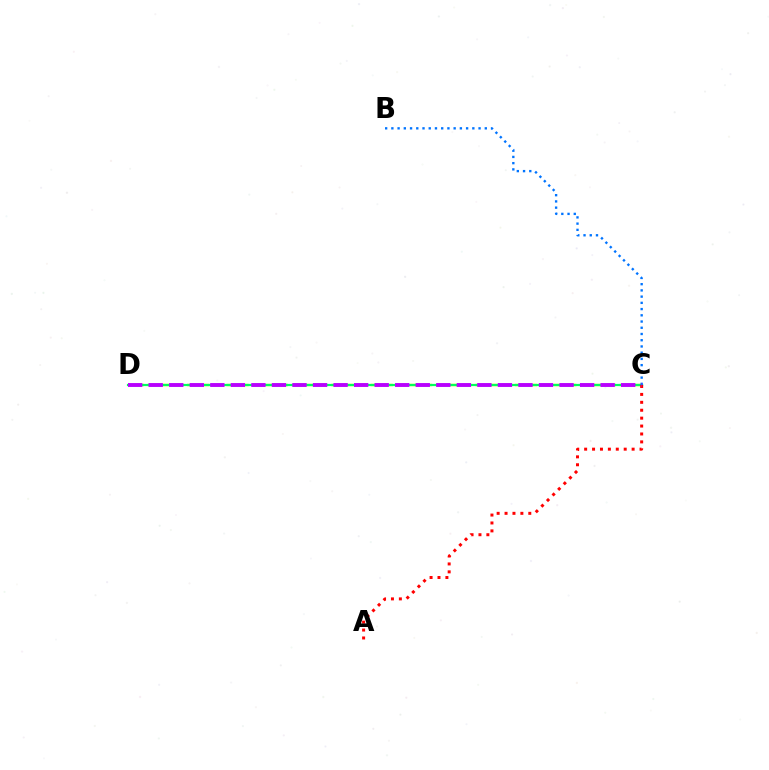{('C', 'D'): [{'color': '#d1ff00', 'line_style': 'dashed', 'thickness': 1.78}, {'color': '#00ff5c', 'line_style': 'solid', 'thickness': 1.59}, {'color': '#b900ff', 'line_style': 'dashed', 'thickness': 2.79}], ('B', 'C'): [{'color': '#0074ff', 'line_style': 'dotted', 'thickness': 1.69}], ('A', 'C'): [{'color': '#ff0000', 'line_style': 'dotted', 'thickness': 2.15}]}